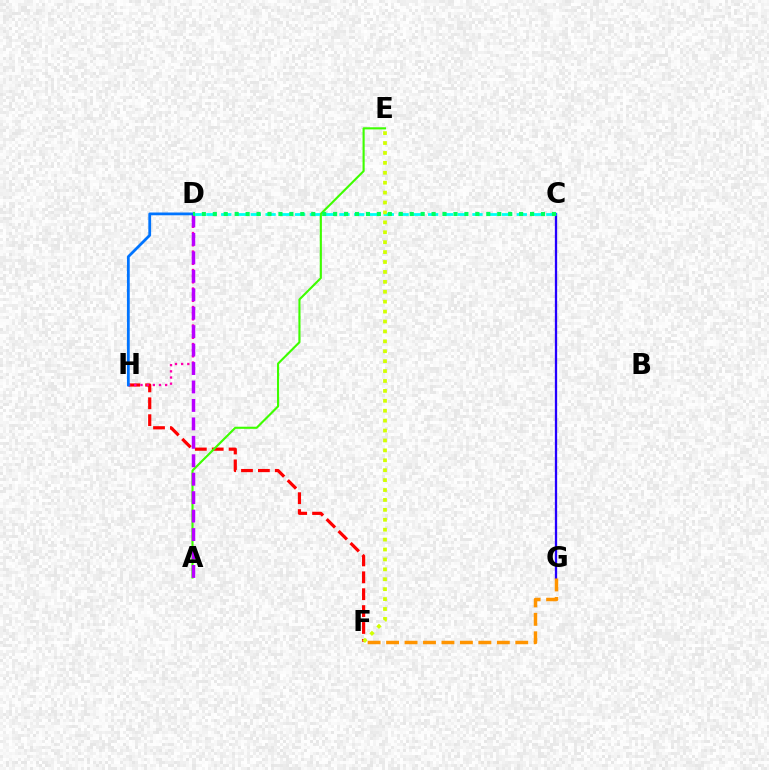{('F', 'H'): [{'color': '#ff0000', 'line_style': 'dashed', 'thickness': 2.29}], ('D', 'H'): [{'color': '#ff00ac', 'line_style': 'dotted', 'thickness': 1.68}, {'color': '#0074ff', 'line_style': 'solid', 'thickness': 2.0}], ('A', 'E'): [{'color': '#3dff00', 'line_style': 'solid', 'thickness': 1.52}], ('C', 'G'): [{'color': '#2500ff', 'line_style': 'solid', 'thickness': 1.65}], ('F', 'G'): [{'color': '#ff9400', 'line_style': 'dashed', 'thickness': 2.51}], ('A', 'D'): [{'color': '#b900ff', 'line_style': 'dashed', 'thickness': 2.51}], ('C', 'D'): [{'color': '#00fff6', 'line_style': 'dashed', 'thickness': 2.01}, {'color': '#00ff5c', 'line_style': 'dotted', 'thickness': 2.97}], ('E', 'F'): [{'color': '#d1ff00', 'line_style': 'dotted', 'thickness': 2.69}]}